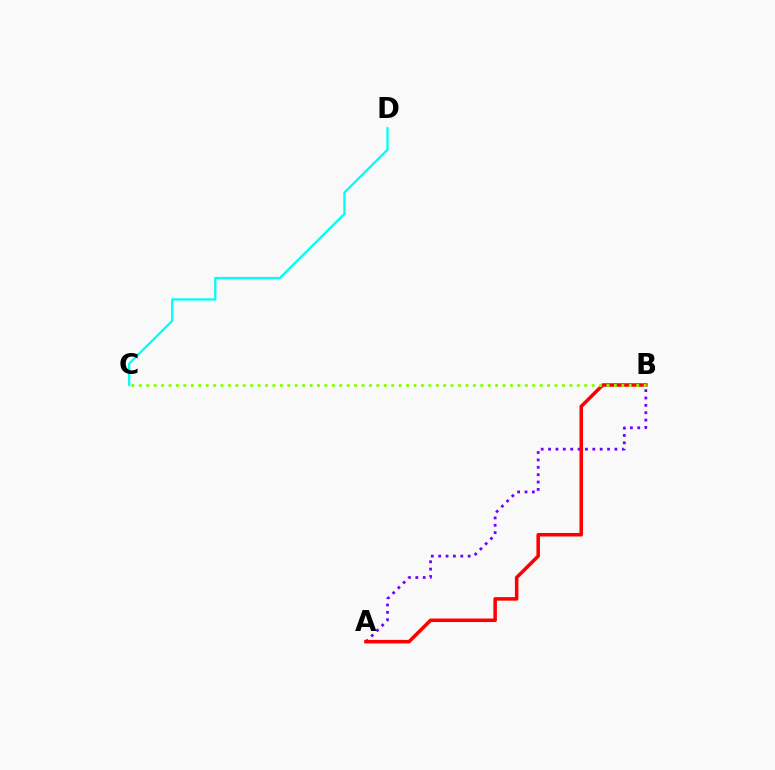{('A', 'B'): [{'color': '#7200ff', 'line_style': 'dotted', 'thickness': 2.0}, {'color': '#ff0000', 'line_style': 'solid', 'thickness': 2.54}], ('B', 'C'): [{'color': '#84ff00', 'line_style': 'dotted', 'thickness': 2.02}], ('C', 'D'): [{'color': '#00fff6', 'line_style': 'solid', 'thickness': 1.66}]}